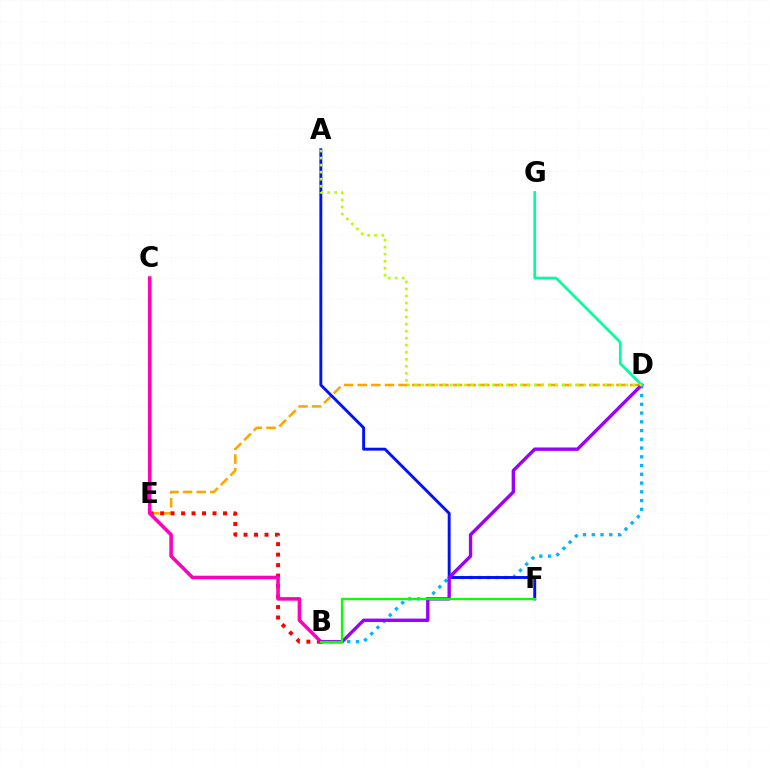{('D', 'E'): [{'color': '#ffa500', 'line_style': 'dashed', 'thickness': 1.85}], ('B', 'E'): [{'color': '#ff0000', 'line_style': 'dotted', 'thickness': 2.85}], ('B', 'D'): [{'color': '#00b5ff', 'line_style': 'dotted', 'thickness': 2.38}, {'color': '#9b00ff', 'line_style': 'solid', 'thickness': 2.42}], ('A', 'F'): [{'color': '#0010ff', 'line_style': 'solid', 'thickness': 2.09}], ('B', 'C'): [{'color': '#ff00bd', 'line_style': 'solid', 'thickness': 2.58}], ('B', 'F'): [{'color': '#08ff00', 'line_style': 'solid', 'thickness': 1.65}], ('D', 'G'): [{'color': '#00ff9d', 'line_style': 'solid', 'thickness': 1.96}], ('A', 'D'): [{'color': '#b3ff00', 'line_style': 'dotted', 'thickness': 1.91}]}